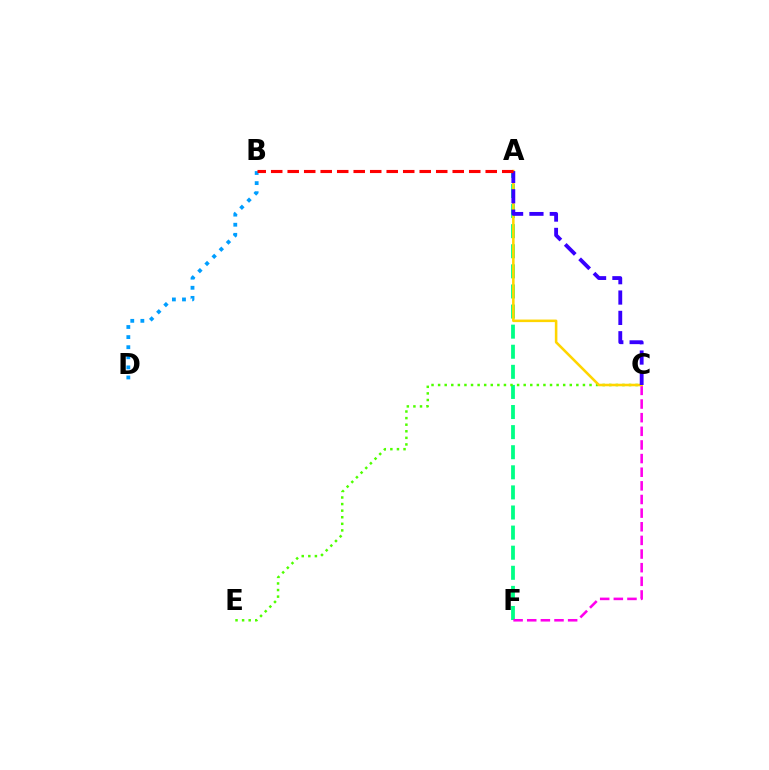{('A', 'F'): [{'color': '#00ff86', 'line_style': 'dashed', 'thickness': 2.73}], ('C', 'E'): [{'color': '#4fff00', 'line_style': 'dotted', 'thickness': 1.79}], ('B', 'D'): [{'color': '#009eff', 'line_style': 'dotted', 'thickness': 2.74}], ('C', 'F'): [{'color': '#ff00ed', 'line_style': 'dashed', 'thickness': 1.85}], ('A', 'C'): [{'color': '#ffd500', 'line_style': 'solid', 'thickness': 1.84}, {'color': '#3700ff', 'line_style': 'dashed', 'thickness': 2.76}], ('A', 'B'): [{'color': '#ff0000', 'line_style': 'dashed', 'thickness': 2.24}]}